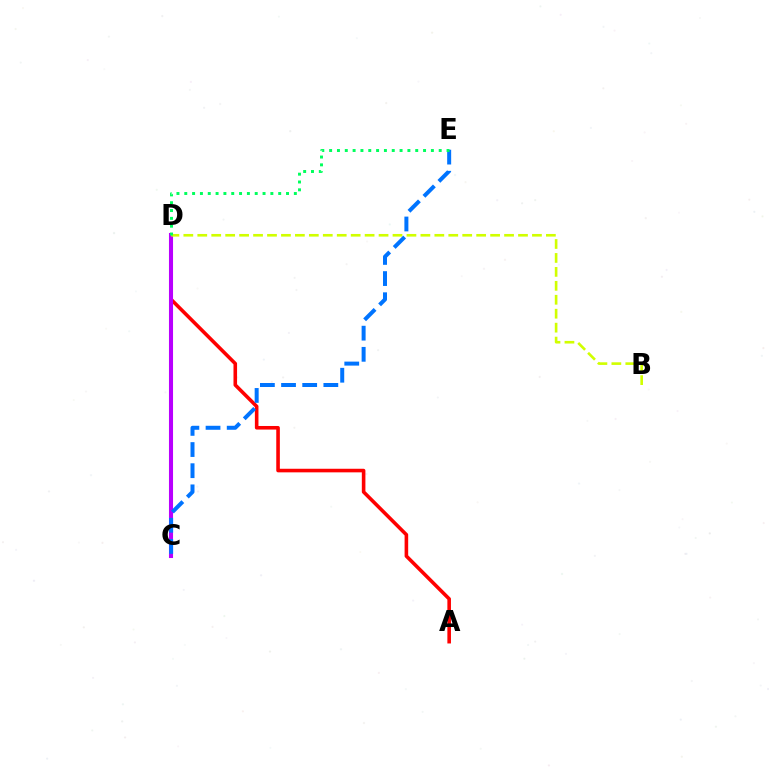{('A', 'D'): [{'color': '#ff0000', 'line_style': 'solid', 'thickness': 2.58}], ('C', 'D'): [{'color': '#b900ff', 'line_style': 'solid', 'thickness': 2.93}], ('B', 'D'): [{'color': '#d1ff00', 'line_style': 'dashed', 'thickness': 1.89}], ('C', 'E'): [{'color': '#0074ff', 'line_style': 'dashed', 'thickness': 2.87}], ('D', 'E'): [{'color': '#00ff5c', 'line_style': 'dotted', 'thickness': 2.13}]}